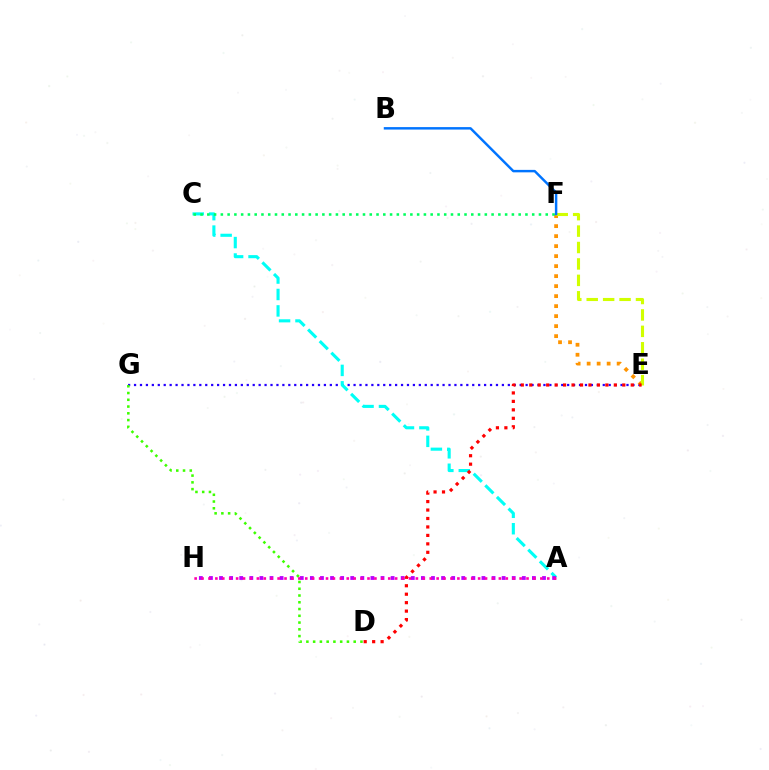{('E', 'G'): [{'color': '#2500ff', 'line_style': 'dotted', 'thickness': 1.61}], ('E', 'F'): [{'color': '#ff9400', 'line_style': 'dotted', 'thickness': 2.72}, {'color': '#d1ff00', 'line_style': 'dashed', 'thickness': 2.23}], ('A', 'C'): [{'color': '#00fff6', 'line_style': 'dashed', 'thickness': 2.23}], ('C', 'F'): [{'color': '#00ff5c', 'line_style': 'dotted', 'thickness': 1.84}], ('B', 'F'): [{'color': '#0074ff', 'line_style': 'solid', 'thickness': 1.77}], ('D', 'G'): [{'color': '#3dff00', 'line_style': 'dotted', 'thickness': 1.84}], ('A', 'H'): [{'color': '#b900ff', 'line_style': 'dotted', 'thickness': 2.74}, {'color': '#ff00ac', 'line_style': 'dotted', 'thickness': 1.88}], ('D', 'E'): [{'color': '#ff0000', 'line_style': 'dotted', 'thickness': 2.3}]}